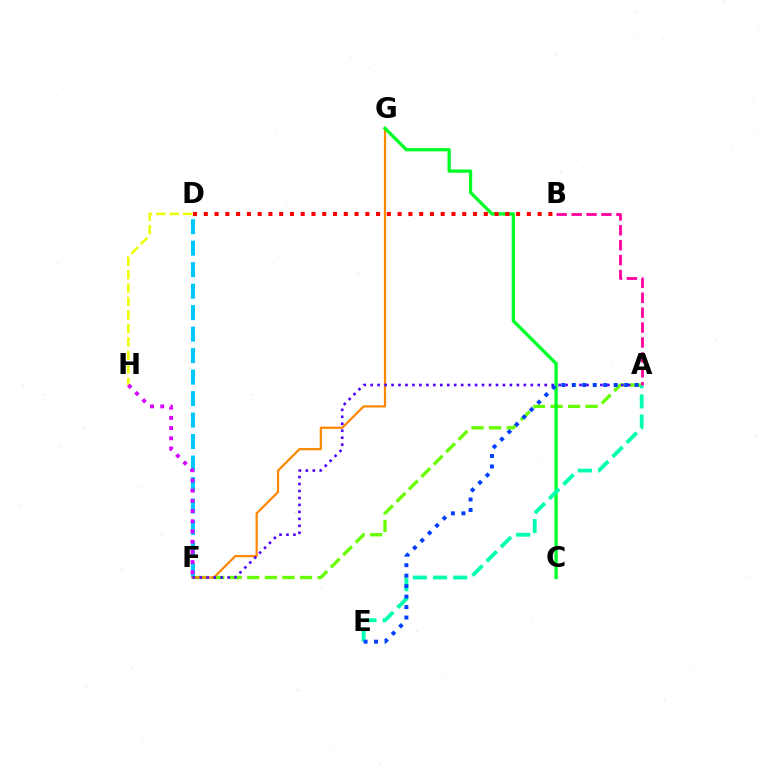{('D', 'F'): [{'color': '#00c7ff', 'line_style': 'dashed', 'thickness': 2.92}], ('D', 'H'): [{'color': '#eeff00', 'line_style': 'dashed', 'thickness': 1.83}], ('A', 'F'): [{'color': '#66ff00', 'line_style': 'dashed', 'thickness': 2.39}, {'color': '#4f00ff', 'line_style': 'dotted', 'thickness': 1.89}], ('F', 'G'): [{'color': '#ff8800', 'line_style': 'solid', 'thickness': 1.61}], ('C', 'G'): [{'color': '#00ff27', 'line_style': 'solid', 'thickness': 2.36}], ('A', 'E'): [{'color': '#00ffaf', 'line_style': 'dashed', 'thickness': 2.74}, {'color': '#003fff', 'line_style': 'dotted', 'thickness': 2.85}], ('A', 'B'): [{'color': '#ff00a0', 'line_style': 'dashed', 'thickness': 2.03}], ('F', 'H'): [{'color': '#d600ff', 'line_style': 'dotted', 'thickness': 2.77}], ('B', 'D'): [{'color': '#ff0000', 'line_style': 'dotted', 'thickness': 2.93}]}